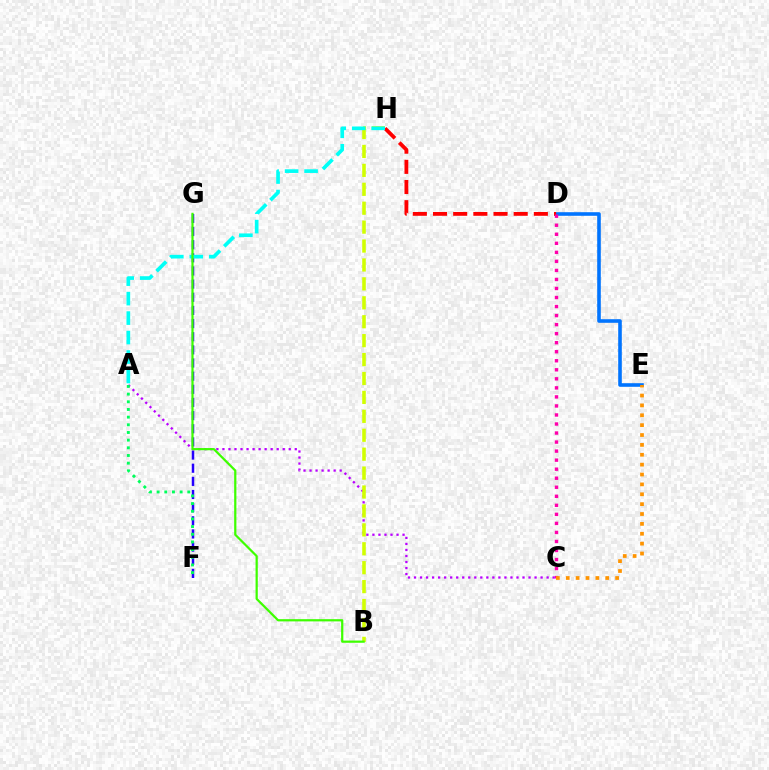{('F', 'G'): [{'color': '#2500ff', 'line_style': 'dashed', 'thickness': 1.79}], ('A', 'C'): [{'color': '#b900ff', 'line_style': 'dotted', 'thickness': 1.64}], ('A', 'F'): [{'color': '#00ff5c', 'line_style': 'dotted', 'thickness': 2.08}], ('D', 'E'): [{'color': '#0074ff', 'line_style': 'solid', 'thickness': 2.6}], ('D', 'H'): [{'color': '#ff0000', 'line_style': 'dashed', 'thickness': 2.74}], ('C', 'D'): [{'color': '#ff00ac', 'line_style': 'dotted', 'thickness': 2.45}], ('B', 'H'): [{'color': '#d1ff00', 'line_style': 'dashed', 'thickness': 2.57}], ('A', 'H'): [{'color': '#00fff6', 'line_style': 'dashed', 'thickness': 2.65}], ('C', 'E'): [{'color': '#ff9400', 'line_style': 'dotted', 'thickness': 2.68}], ('B', 'G'): [{'color': '#3dff00', 'line_style': 'solid', 'thickness': 1.6}]}